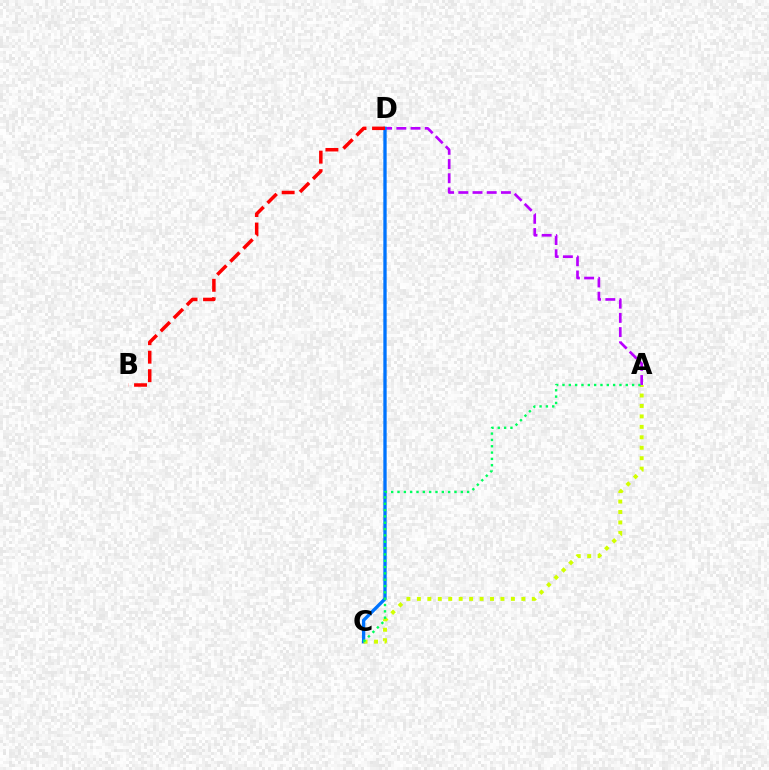{('A', 'D'): [{'color': '#b900ff', 'line_style': 'dashed', 'thickness': 1.93}], ('C', 'D'): [{'color': '#0074ff', 'line_style': 'solid', 'thickness': 2.39}], ('B', 'D'): [{'color': '#ff0000', 'line_style': 'dashed', 'thickness': 2.51}], ('A', 'C'): [{'color': '#d1ff00', 'line_style': 'dotted', 'thickness': 2.84}, {'color': '#00ff5c', 'line_style': 'dotted', 'thickness': 1.72}]}